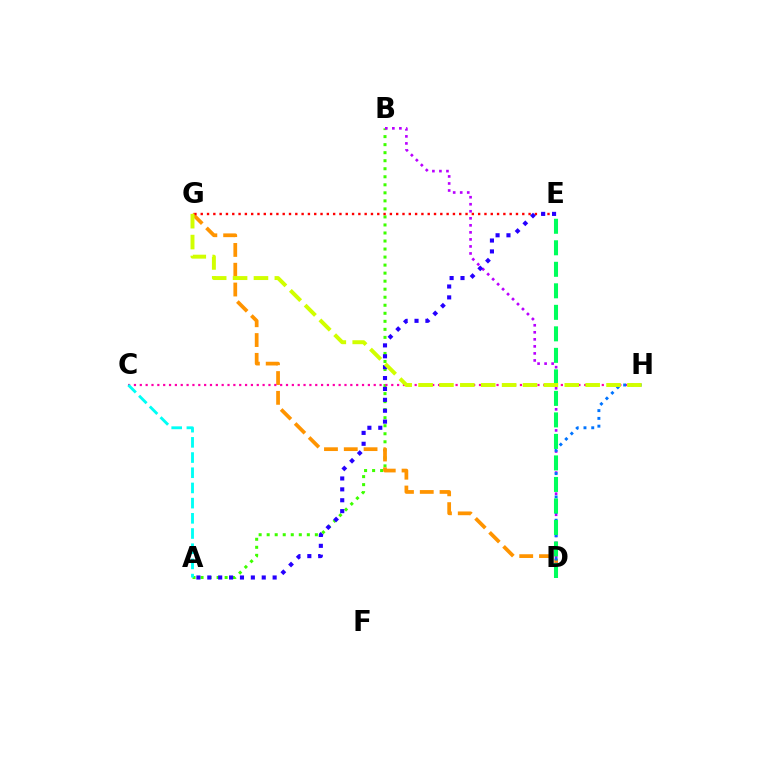{('A', 'B'): [{'color': '#3dff00', 'line_style': 'dotted', 'thickness': 2.18}], ('D', 'G'): [{'color': '#ff9400', 'line_style': 'dashed', 'thickness': 2.69}], ('E', 'G'): [{'color': '#ff0000', 'line_style': 'dotted', 'thickness': 1.71}], ('B', 'D'): [{'color': '#b900ff', 'line_style': 'dotted', 'thickness': 1.91}], ('C', 'H'): [{'color': '#ff00ac', 'line_style': 'dotted', 'thickness': 1.59}], ('D', 'H'): [{'color': '#0074ff', 'line_style': 'dotted', 'thickness': 2.11}], ('A', 'C'): [{'color': '#00fff6', 'line_style': 'dashed', 'thickness': 2.06}], ('A', 'E'): [{'color': '#2500ff', 'line_style': 'dotted', 'thickness': 2.96}], ('D', 'E'): [{'color': '#00ff5c', 'line_style': 'dashed', 'thickness': 2.92}], ('G', 'H'): [{'color': '#d1ff00', 'line_style': 'dashed', 'thickness': 2.84}]}